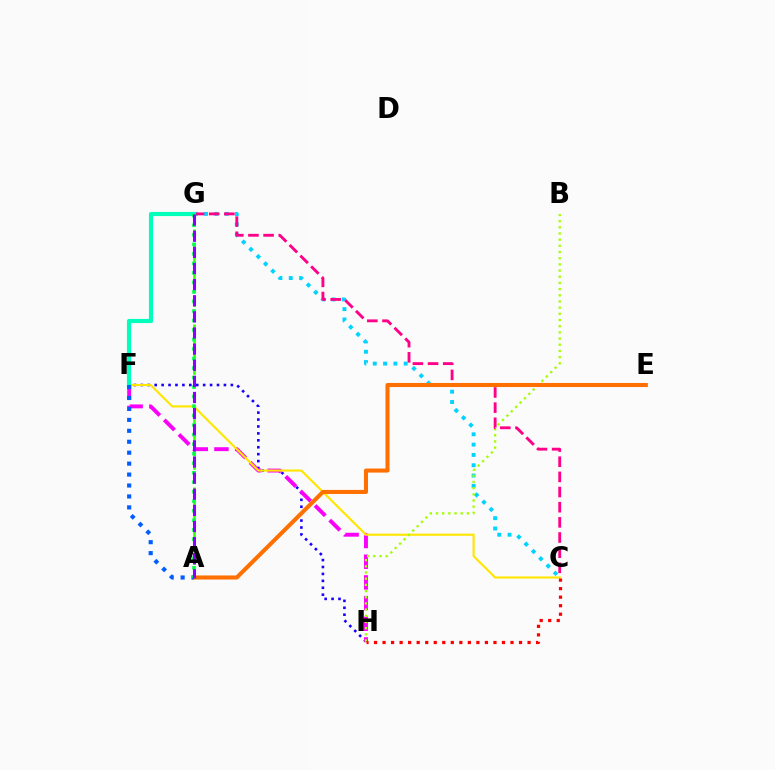{('F', 'H'): [{'color': '#1900ff', 'line_style': 'dotted', 'thickness': 1.88}, {'color': '#fa00f9', 'line_style': 'dashed', 'thickness': 2.81}], ('C', 'F'): [{'color': '#ffe600', 'line_style': 'solid', 'thickness': 1.54}], ('C', 'G'): [{'color': '#00d3ff', 'line_style': 'dotted', 'thickness': 2.8}, {'color': '#ff0088', 'line_style': 'dashed', 'thickness': 2.06}], ('B', 'H'): [{'color': '#a2ff00', 'line_style': 'dotted', 'thickness': 1.68}], ('F', 'G'): [{'color': '#00ffbb', 'line_style': 'solid', 'thickness': 2.99}], ('A', 'E'): [{'color': '#ff7000', 'line_style': 'solid', 'thickness': 2.92}], ('A', 'F'): [{'color': '#005dff', 'line_style': 'dotted', 'thickness': 2.97}], ('C', 'H'): [{'color': '#ff0000', 'line_style': 'dotted', 'thickness': 2.32}], ('A', 'G'): [{'color': '#31ff00', 'line_style': 'dashed', 'thickness': 1.85}, {'color': '#00ff45', 'line_style': 'dotted', 'thickness': 2.59}, {'color': '#8a00ff', 'line_style': 'dashed', 'thickness': 2.19}]}